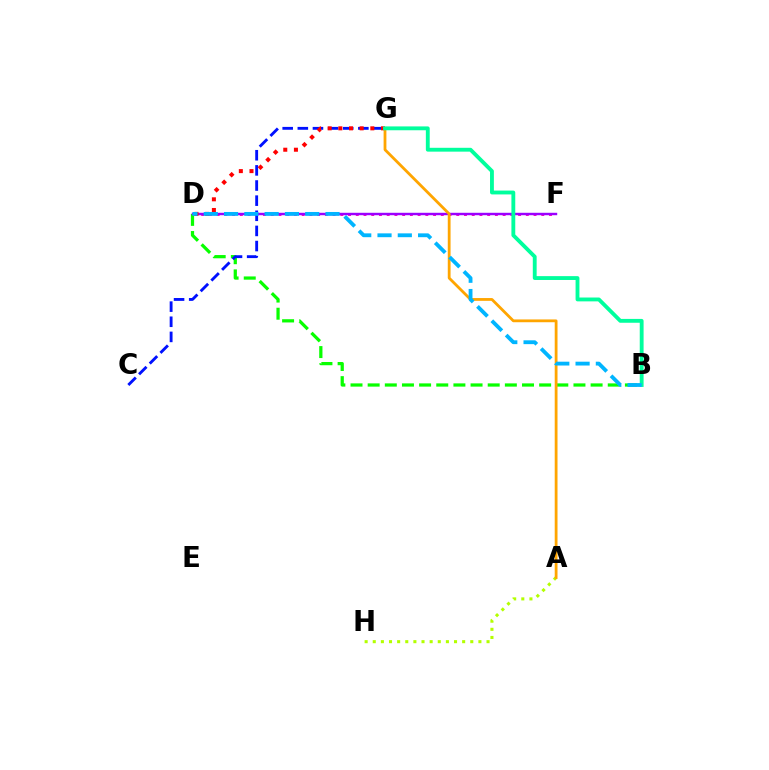{('D', 'F'): [{'color': '#ff00bd', 'line_style': 'dotted', 'thickness': 2.1}, {'color': '#9b00ff', 'line_style': 'solid', 'thickness': 1.75}], ('B', 'D'): [{'color': '#08ff00', 'line_style': 'dashed', 'thickness': 2.33}, {'color': '#00b5ff', 'line_style': 'dashed', 'thickness': 2.76}], ('A', 'H'): [{'color': '#b3ff00', 'line_style': 'dotted', 'thickness': 2.21}], ('C', 'G'): [{'color': '#0010ff', 'line_style': 'dashed', 'thickness': 2.06}], ('D', 'G'): [{'color': '#ff0000', 'line_style': 'dotted', 'thickness': 2.9}], ('A', 'G'): [{'color': '#ffa500', 'line_style': 'solid', 'thickness': 2.01}], ('B', 'G'): [{'color': '#00ff9d', 'line_style': 'solid', 'thickness': 2.77}]}